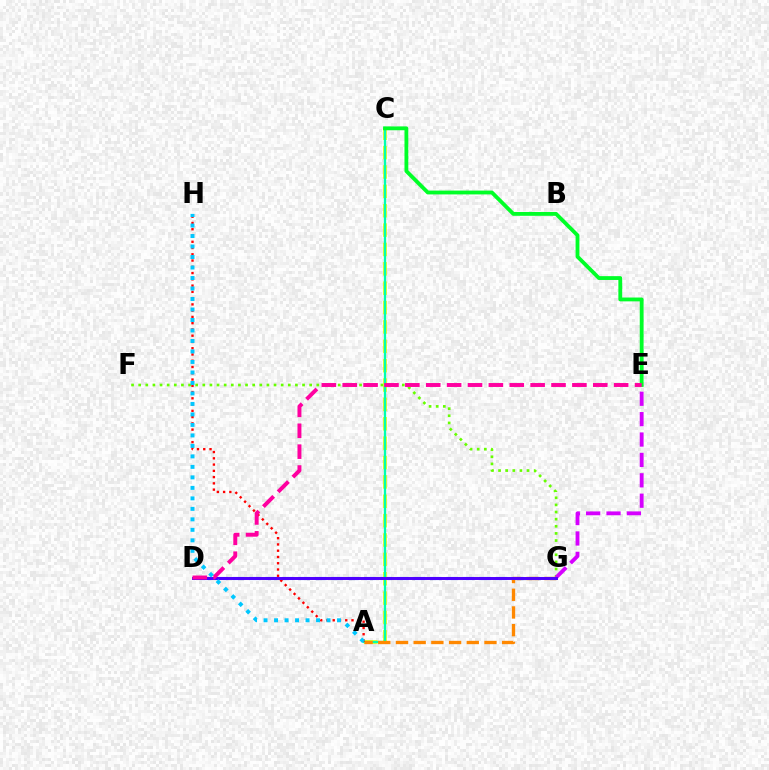{('F', 'G'): [{'color': '#66ff00', 'line_style': 'dotted', 'thickness': 1.94}], ('D', 'G'): [{'color': '#003fff', 'line_style': 'dashed', 'thickness': 2.23}, {'color': '#4f00ff', 'line_style': 'solid', 'thickness': 2.13}], ('A', 'C'): [{'color': '#eeff00', 'line_style': 'dashed', 'thickness': 2.63}, {'color': '#00ffaf', 'line_style': 'solid', 'thickness': 1.65}], ('A', 'G'): [{'color': '#ff8800', 'line_style': 'dashed', 'thickness': 2.4}], ('E', 'G'): [{'color': '#d600ff', 'line_style': 'dashed', 'thickness': 2.77}], ('A', 'H'): [{'color': '#ff0000', 'line_style': 'dotted', 'thickness': 1.7}, {'color': '#00c7ff', 'line_style': 'dotted', 'thickness': 2.85}], ('C', 'E'): [{'color': '#00ff27', 'line_style': 'solid', 'thickness': 2.76}], ('D', 'E'): [{'color': '#ff00a0', 'line_style': 'dashed', 'thickness': 2.84}]}